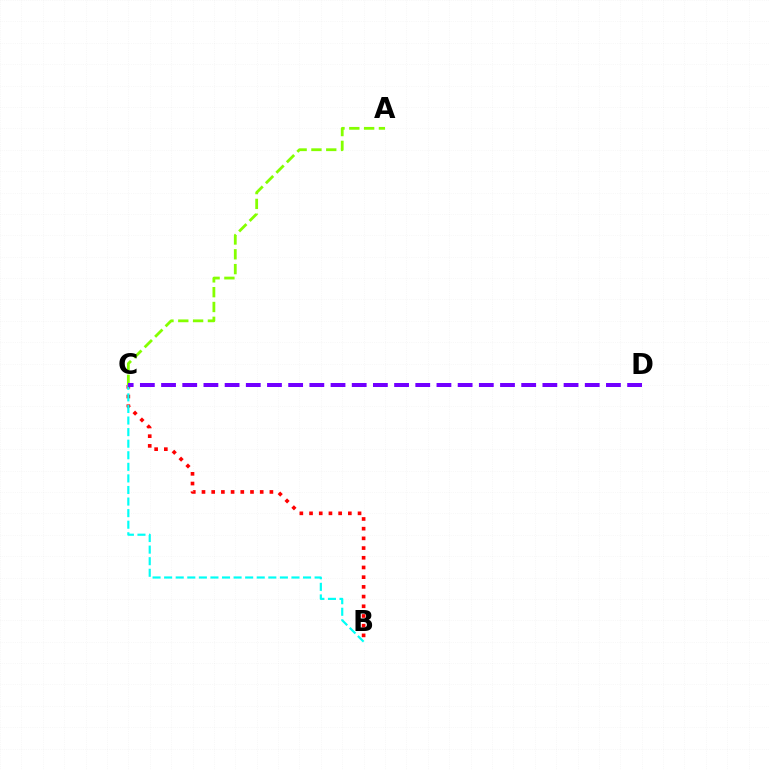{('A', 'C'): [{'color': '#84ff00', 'line_style': 'dashed', 'thickness': 2.01}], ('B', 'C'): [{'color': '#ff0000', 'line_style': 'dotted', 'thickness': 2.64}, {'color': '#00fff6', 'line_style': 'dashed', 'thickness': 1.57}], ('C', 'D'): [{'color': '#7200ff', 'line_style': 'dashed', 'thickness': 2.88}]}